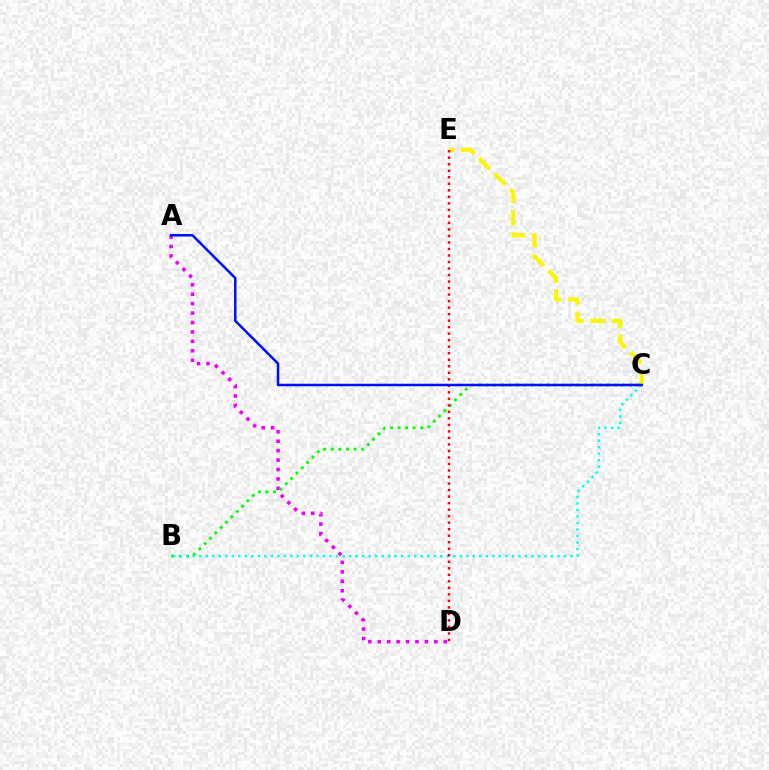{('A', 'D'): [{'color': '#ee00ff', 'line_style': 'dotted', 'thickness': 2.56}], ('C', 'E'): [{'color': '#fcf500', 'line_style': 'dashed', 'thickness': 2.98}], ('B', 'C'): [{'color': '#08ff00', 'line_style': 'dotted', 'thickness': 2.05}, {'color': '#00fff6', 'line_style': 'dotted', 'thickness': 1.77}], ('D', 'E'): [{'color': '#ff0000', 'line_style': 'dotted', 'thickness': 1.77}], ('A', 'C'): [{'color': '#0010ff', 'line_style': 'solid', 'thickness': 1.81}]}